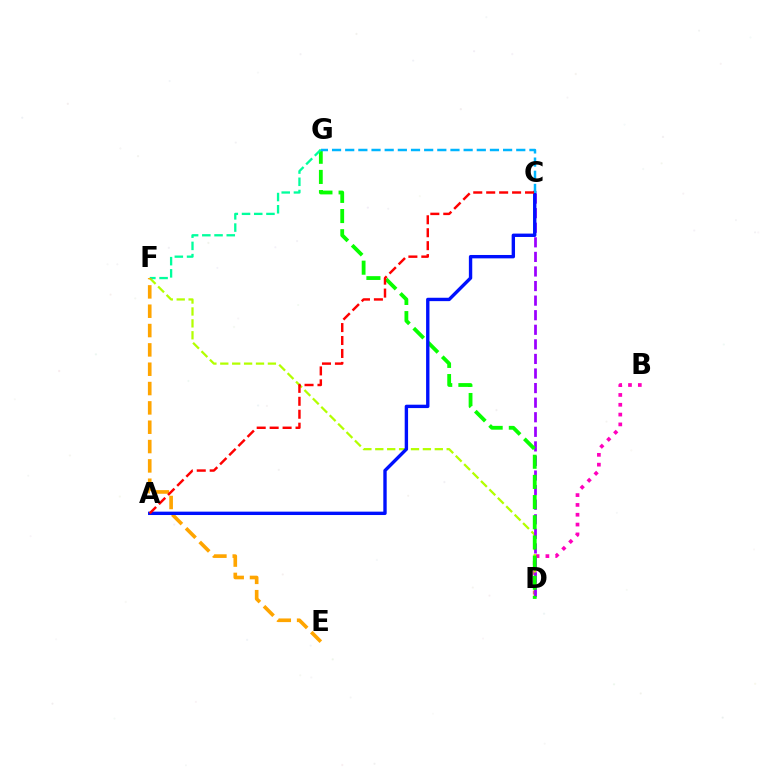{('B', 'D'): [{'color': '#ff00bd', 'line_style': 'dotted', 'thickness': 2.67}], ('D', 'F'): [{'color': '#b3ff00', 'line_style': 'dashed', 'thickness': 1.62}], ('C', 'D'): [{'color': '#9b00ff', 'line_style': 'dashed', 'thickness': 1.98}], ('D', 'G'): [{'color': '#08ff00', 'line_style': 'dashed', 'thickness': 2.74}], ('F', 'G'): [{'color': '#00ff9d', 'line_style': 'dashed', 'thickness': 1.66}], ('E', 'F'): [{'color': '#ffa500', 'line_style': 'dashed', 'thickness': 2.63}], ('A', 'C'): [{'color': '#0010ff', 'line_style': 'solid', 'thickness': 2.43}, {'color': '#ff0000', 'line_style': 'dashed', 'thickness': 1.76}], ('C', 'G'): [{'color': '#00b5ff', 'line_style': 'dashed', 'thickness': 1.79}]}